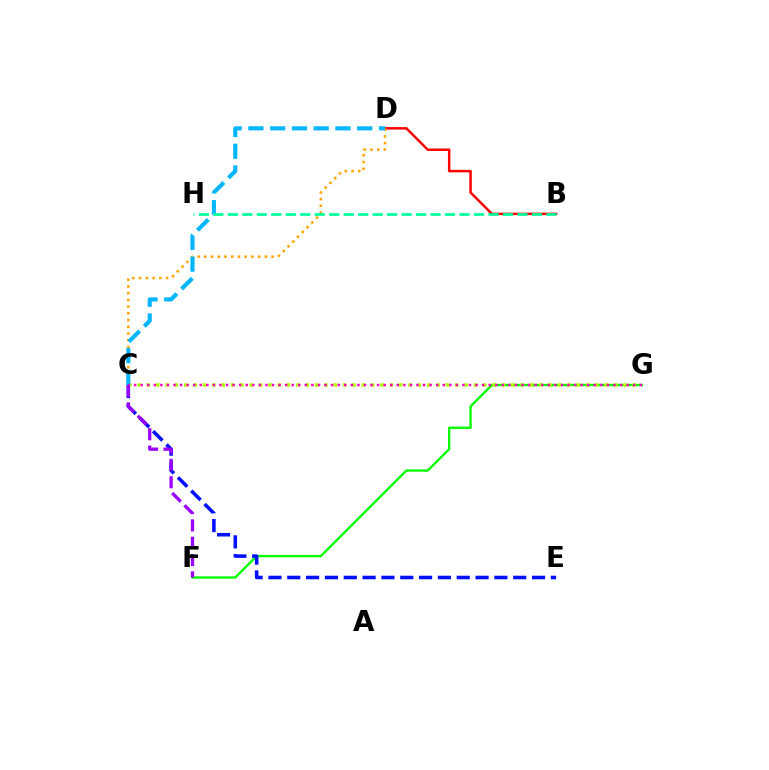{('B', 'D'): [{'color': '#ff0000', 'line_style': 'solid', 'thickness': 1.78}], ('F', 'G'): [{'color': '#08ff00', 'line_style': 'solid', 'thickness': 1.7}], ('C', 'E'): [{'color': '#0010ff', 'line_style': 'dashed', 'thickness': 2.56}], ('C', 'G'): [{'color': '#b3ff00', 'line_style': 'dotted', 'thickness': 2.54}, {'color': '#ff00bd', 'line_style': 'dotted', 'thickness': 1.78}], ('C', 'D'): [{'color': '#ffa500', 'line_style': 'dotted', 'thickness': 1.83}, {'color': '#00b5ff', 'line_style': 'dashed', 'thickness': 2.96}], ('C', 'F'): [{'color': '#9b00ff', 'line_style': 'dashed', 'thickness': 2.36}], ('B', 'H'): [{'color': '#00ff9d', 'line_style': 'dashed', 'thickness': 1.97}]}